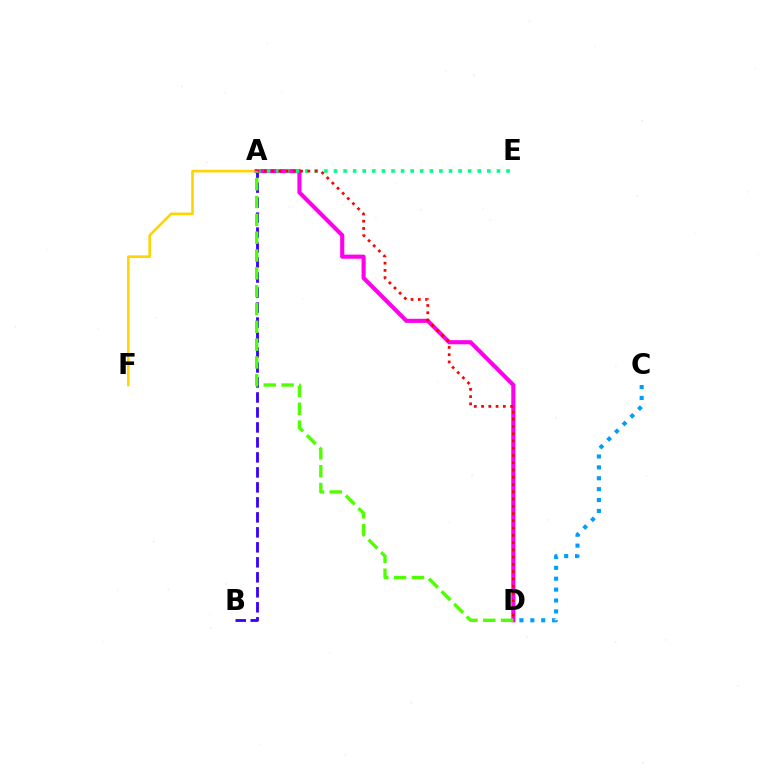{('A', 'F'): [{'color': '#ffd500', 'line_style': 'solid', 'thickness': 1.9}], ('A', 'D'): [{'color': '#ff00ed', 'line_style': 'solid', 'thickness': 2.96}, {'color': '#ff0000', 'line_style': 'dotted', 'thickness': 1.97}, {'color': '#4fff00', 'line_style': 'dashed', 'thickness': 2.42}], ('A', 'B'): [{'color': '#3700ff', 'line_style': 'dashed', 'thickness': 2.04}], ('C', 'D'): [{'color': '#009eff', 'line_style': 'dotted', 'thickness': 2.96}], ('A', 'E'): [{'color': '#00ff86', 'line_style': 'dotted', 'thickness': 2.6}]}